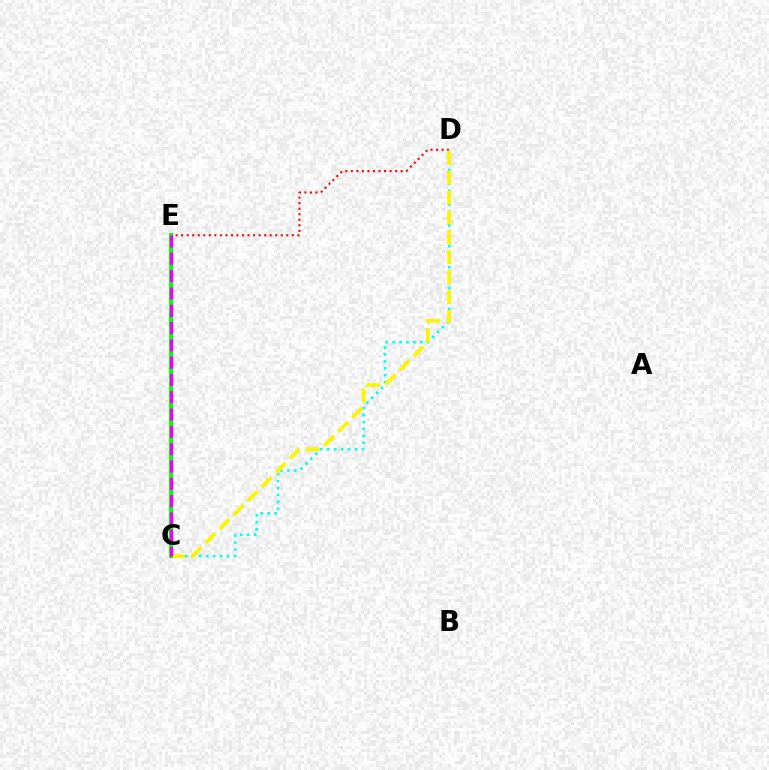{('D', 'E'): [{'color': '#ff0000', 'line_style': 'dotted', 'thickness': 1.5}], ('C', 'E'): [{'color': '#0010ff', 'line_style': 'solid', 'thickness': 2.31}, {'color': '#08ff00', 'line_style': 'solid', 'thickness': 2.81}, {'color': '#ee00ff', 'line_style': 'dashed', 'thickness': 2.35}], ('C', 'D'): [{'color': '#00fff6', 'line_style': 'dotted', 'thickness': 1.89}, {'color': '#fcf500', 'line_style': 'dashed', 'thickness': 2.7}]}